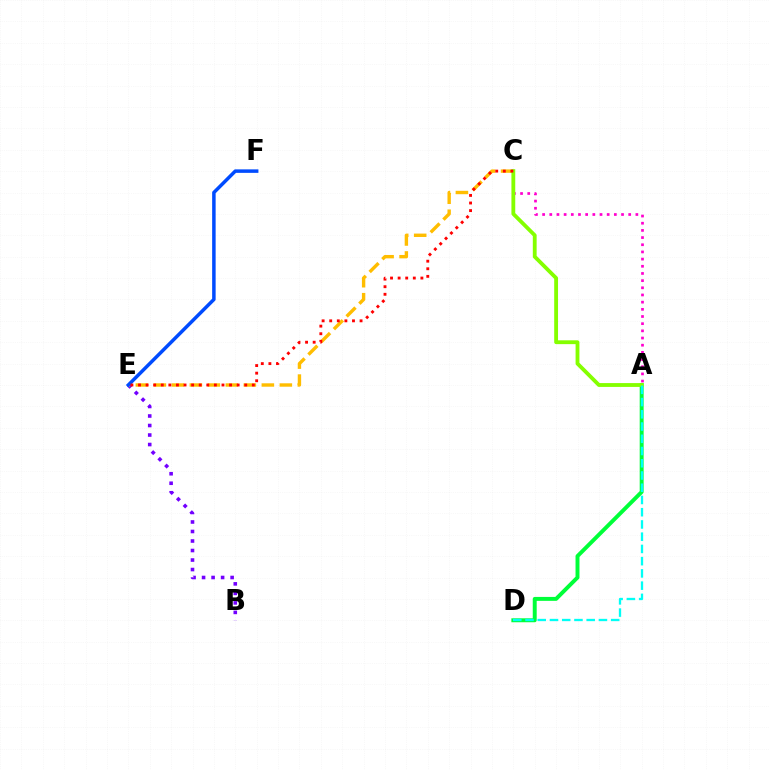{('A', 'D'): [{'color': '#00ff39', 'line_style': 'solid', 'thickness': 2.83}, {'color': '#00fff6', 'line_style': 'dashed', 'thickness': 1.66}], ('B', 'E'): [{'color': '#7200ff', 'line_style': 'dotted', 'thickness': 2.59}], ('A', 'C'): [{'color': '#ff00cf', 'line_style': 'dotted', 'thickness': 1.95}, {'color': '#84ff00', 'line_style': 'solid', 'thickness': 2.76}], ('C', 'E'): [{'color': '#ffbd00', 'line_style': 'dashed', 'thickness': 2.44}, {'color': '#ff0000', 'line_style': 'dotted', 'thickness': 2.06}], ('E', 'F'): [{'color': '#004bff', 'line_style': 'solid', 'thickness': 2.52}]}